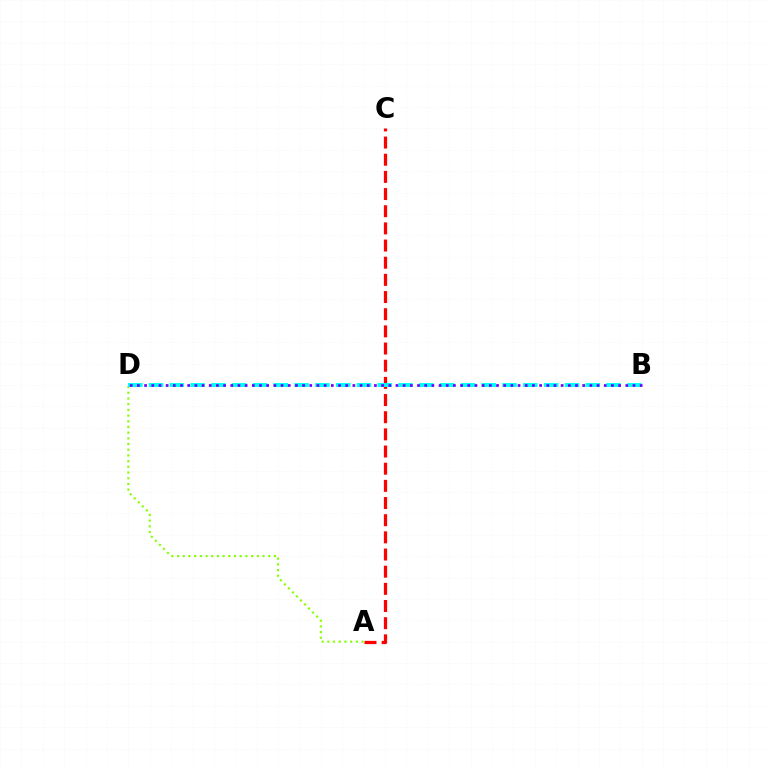{('A', 'D'): [{'color': '#84ff00', 'line_style': 'dotted', 'thickness': 1.55}], ('A', 'C'): [{'color': '#ff0000', 'line_style': 'dashed', 'thickness': 2.33}], ('B', 'D'): [{'color': '#00fff6', 'line_style': 'dashed', 'thickness': 2.82}, {'color': '#7200ff', 'line_style': 'dotted', 'thickness': 1.95}]}